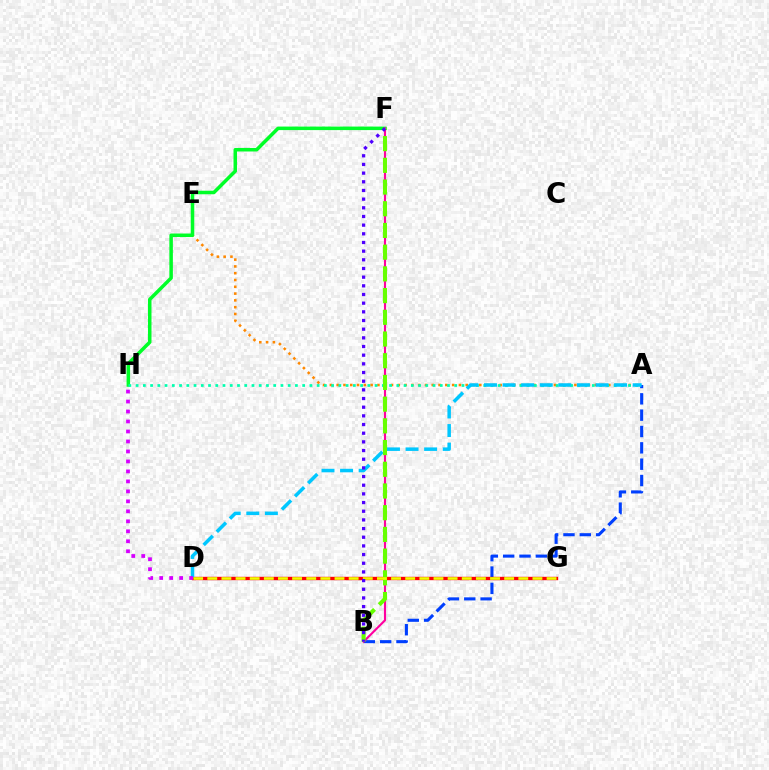{('A', 'E'): [{'color': '#ff8800', 'line_style': 'dotted', 'thickness': 1.85}], ('A', 'B'): [{'color': '#003fff', 'line_style': 'dashed', 'thickness': 2.22}], ('F', 'H'): [{'color': '#00ff27', 'line_style': 'solid', 'thickness': 2.54}], ('B', 'F'): [{'color': '#ff00a0', 'line_style': 'solid', 'thickness': 1.53}, {'color': '#66ff00', 'line_style': 'dashed', 'thickness': 2.95}, {'color': '#4f00ff', 'line_style': 'dotted', 'thickness': 2.36}], ('A', 'H'): [{'color': '#00ffaf', 'line_style': 'dotted', 'thickness': 1.97}], ('D', 'G'): [{'color': '#ff0000', 'line_style': 'solid', 'thickness': 2.43}, {'color': '#eeff00', 'line_style': 'dashed', 'thickness': 1.92}], ('A', 'D'): [{'color': '#00c7ff', 'line_style': 'dashed', 'thickness': 2.52}], ('D', 'H'): [{'color': '#d600ff', 'line_style': 'dotted', 'thickness': 2.71}]}